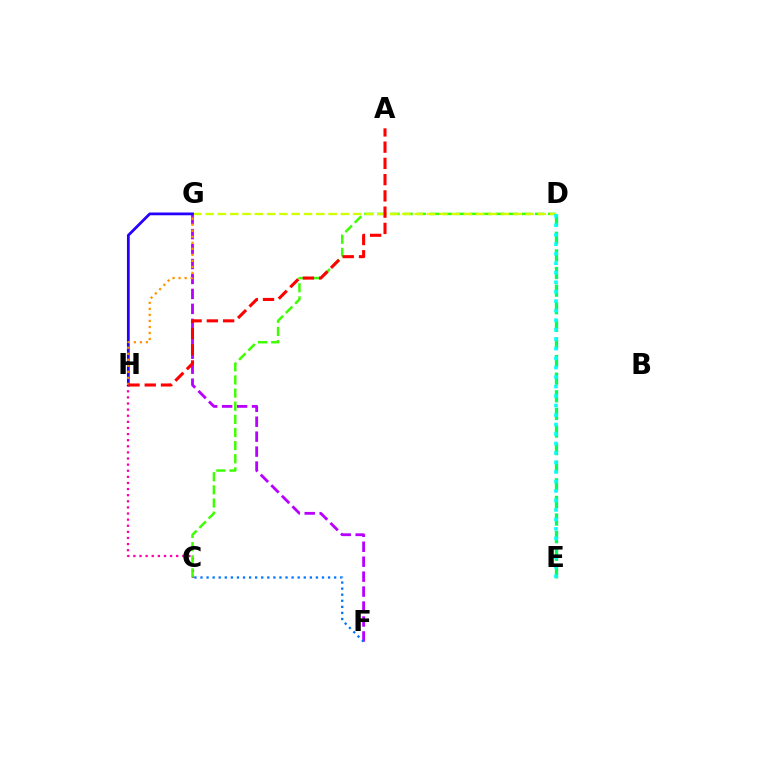{('F', 'G'): [{'color': '#b900ff', 'line_style': 'dashed', 'thickness': 2.03}], ('D', 'E'): [{'color': '#00ff5c', 'line_style': 'dashed', 'thickness': 2.39}, {'color': '#00fff6', 'line_style': 'dotted', 'thickness': 2.58}], ('C', 'H'): [{'color': '#ff00ac', 'line_style': 'dotted', 'thickness': 1.66}], ('C', 'D'): [{'color': '#3dff00', 'line_style': 'dashed', 'thickness': 1.78}], ('D', 'G'): [{'color': '#d1ff00', 'line_style': 'dashed', 'thickness': 1.67}], ('G', 'H'): [{'color': '#2500ff', 'line_style': 'solid', 'thickness': 1.99}, {'color': '#ff9400', 'line_style': 'dotted', 'thickness': 1.64}], ('C', 'F'): [{'color': '#0074ff', 'line_style': 'dotted', 'thickness': 1.65}], ('A', 'H'): [{'color': '#ff0000', 'line_style': 'dashed', 'thickness': 2.21}]}